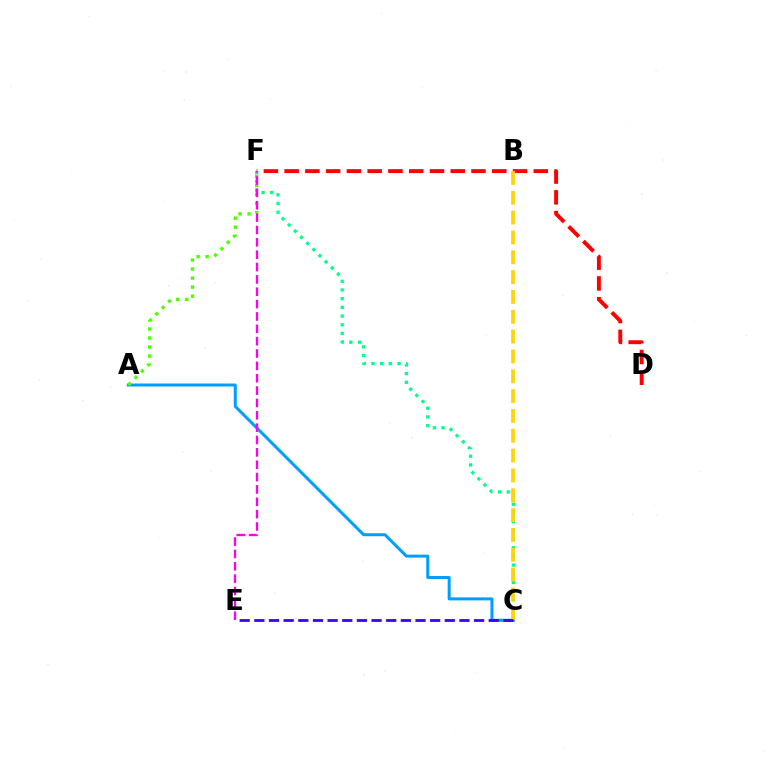{('A', 'C'): [{'color': '#009eff', 'line_style': 'solid', 'thickness': 2.16}], ('D', 'F'): [{'color': '#ff0000', 'line_style': 'dashed', 'thickness': 2.82}], ('C', 'F'): [{'color': '#00ff86', 'line_style': 'dotted', 'thickness': 2.36}], ('B', 'C'): [{'color': '#ffd500', 'line_style': 'dashed', 'thickness': 2.69}], ('C', 'E'): [{'color': '#3700ff', 'line_style': 'dashed', 'thickness': 1.99}], ('A', 'F'): [{'color': '#4fff00', 'line_style': 'dotted', 'thickness': 2.45}], ('E', 'F'): [{'color': '#ff00ed', 'line_style': 'dashed', 'thickness': 1.68}]}